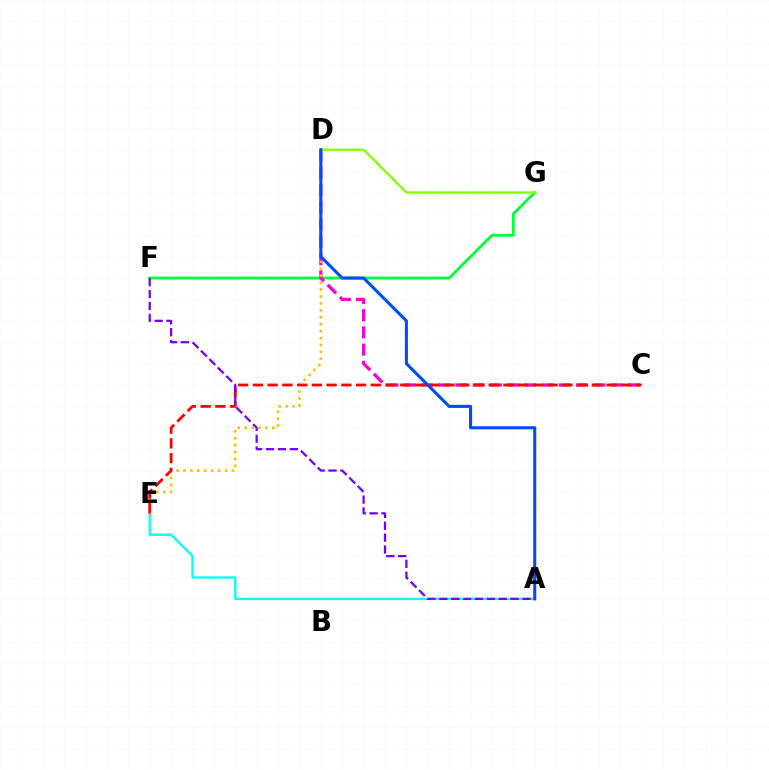{('F', 'G'): [{'color': '#00ff39', 'line_style': 'solid', 'thickness': 2.04}], ('A', 'E'): [{'color': '#00fff6', 'line_style': 'solid', 'thickness': 1.66}], ('C', 'D'): [{'color': '#ff00cf', 'line_style': 'dashed', 'thickness': 2.34}], ('D', 'G'): [{'color': '#84ff00', 'line_style': 'solid', 'thickness': 1.67}], ('D', 'E'): [{'color': '#ffbd00', 'line_style': 'dotted', 'thickness': 1.88}], ('C', 'E'): [{'color': '#ff0000', 'line_style': 'dashed', 'thickness': 2.0}], ('A', 'D'): [{'color': '#004bff', 'line_style': 'solid', 'thickness': 2.21}], ('A', 'F'): [{'color': '#7200ff', 'line_style': 'dashed', 'thickness': 1.62}]}